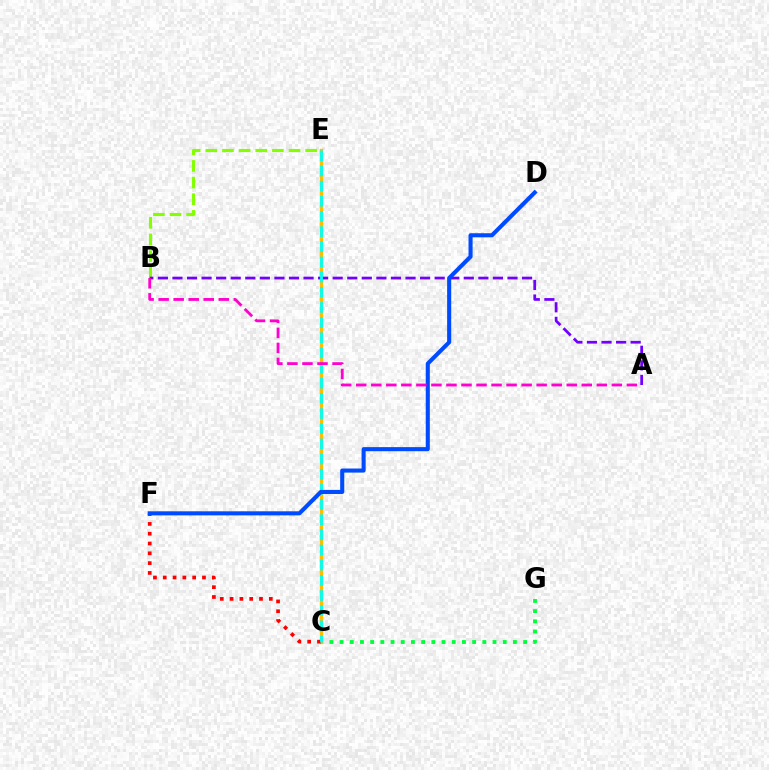{('B', 'E'): [{'color': '#84ff00', 'line_style': 'dashed', 'thickness': 2.26}], ('C', 'G'): [{'color': '#00ff39', 'line_style': 'dotted', 'thickness': 2.77}], ('C', 'E'): [{'color': '#ffbd00', 'line_style': 'solid', 'thickness': 2.45}, {'color': '#00fff6', 'line_style': 'dashed', 'thickness': 2.06}], ('C', 'F'): [{'color': '#ff0000', 'line_style': 'dotted', 'thickness': 2.66}], ('A', 'B'): [{'color': '#7200ff', 'line_style': 'dashed', 'thickness': 1.98}, {'color': '#ff00cf', 'line_style': 'dashed', 'thickness': 2.04}], ('D', 'F'): [{'color': '#004bff', 'line_style': 'solid', 'thickness': 2.94}]}